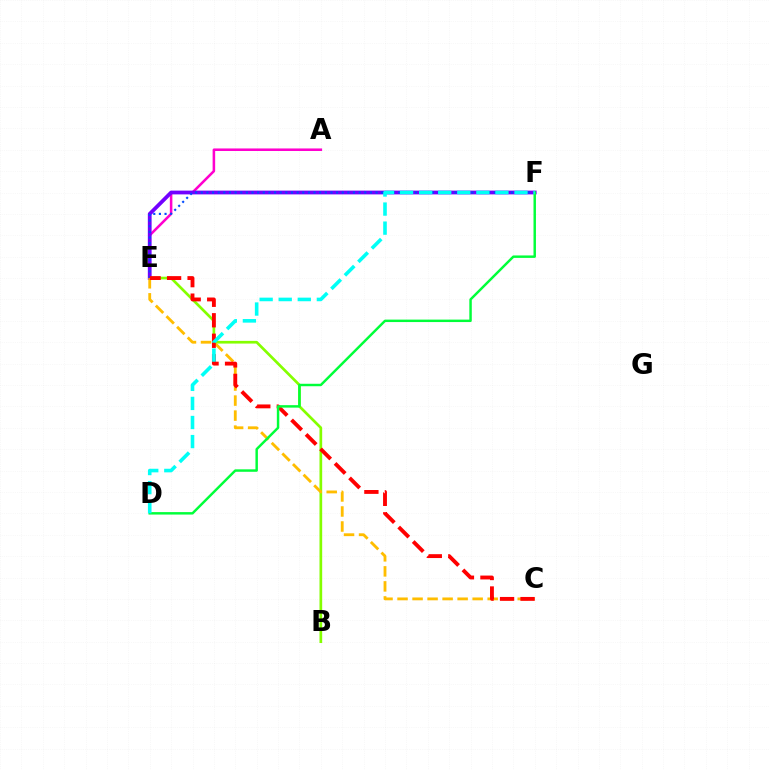{('A', 'E'): [{'color': '#ff00cf', 'line_style': 'solid', 'thickness': 1.83}], ('B', 'E'): [{'color': '#84ff00', 'line_style': 'solid', 'thickness': 1.94}], ('E', 'F'): [{'color': '#7200ff', 'line_style': 'solid', 'thickness': 2.72}, {'color': '#004bff', 'line_style': 'dotted', 'thickness': 1.53}], ('C', 'E'): [{'color': '#ffbd00', 'line_style': 'dashed', 'thickness': 2.04}, {'color': '#ff0000', 'line_style': 'dashed', 'thickness': 2.79}], ('D', 'F'): [{'color': '#00ff39', 'line_style': 'solid', 'thickness': 1.77}, {'color': '#00fff6', 'line_style': 'dashed', 'thickness': 2.59}]}